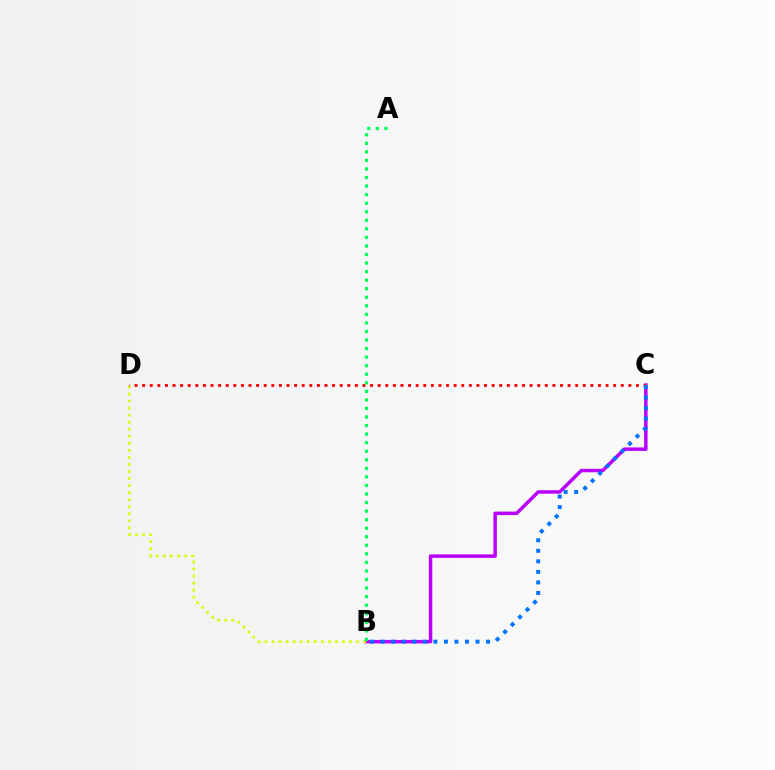{('B', 'C'): [{'color': '#b900ff', 'line_style': 'solid', 'thickness': 2.5}, {'color': '#0074ff', 'line_style': 'dotted', 'thickness': 2.86}], ('B', 'D'): [{'color': '#d1ff00', 'line_style': 'dotted', 'thickness': 1.91}], ('C', 'D'): [{'color': '#ff0000', 'line_style': 'dotted', 'thickness': 2.06}], ('A', 'B'): [{'color': '#00ff5c', 'line_style': 'dotted', 'thickness': 2.32}]}